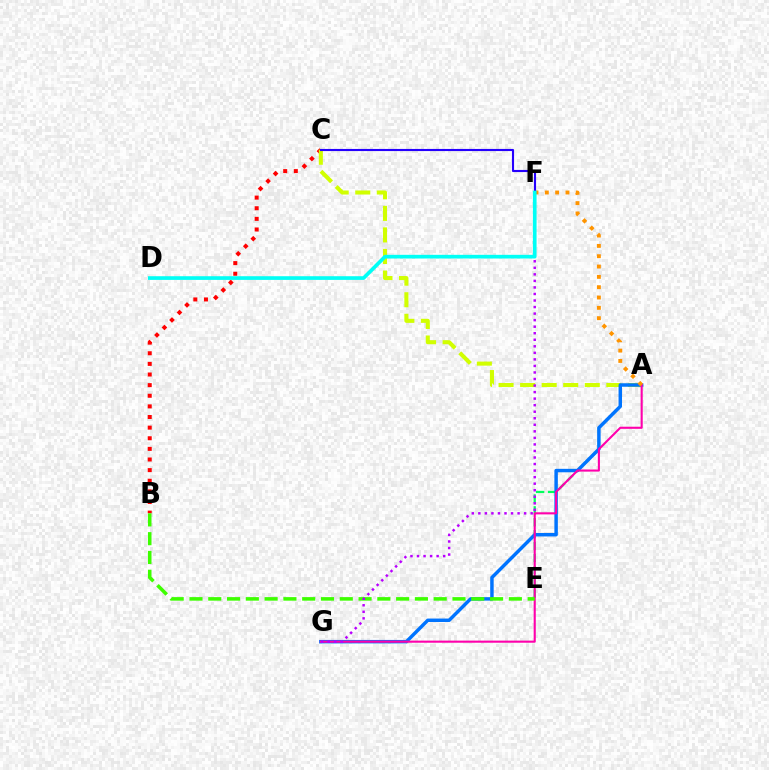{('B', 'C'): [{'color': '#ff0000', 'line_style': 'dotted', 'thickness': 2.89}], ('A', 'C'): [{'color': '#d1ff00', 'line_style': 'dashed', 'thickness': 2.93}], ('A', 'E'): [{'color': '#00ff5c', 'line_style': 'dashed', 'thickness': 1.62}], ('A', 'G'): [{'color': '#0074ff', 'line_style': 'solid', 'thickness': 2.49}, {'color': '#ff00ac', 'line_style': 'solid', 'thickness': 1.52}], ('A', 'F'): [{'color': '#ff9400', 'line_style': 'dotted', 'thickness': 2.81}], ('B', 'E'): [{'color': '#3dff00', 'line_style': 'dashed', 'thickness': 2.55}], ('F', 'G'): [{'color': '#b900ff', 'line_style': 'dotted', 'thickness': 1.78}], ('C', 'F'): [{'color': '#2500ff', 'line_style': 'solid', 'thickness': 1.53}], ('D', 'F'): [{'color': '#00fff6', 'line_style': 'solid', 'thickness': 2.65}]}